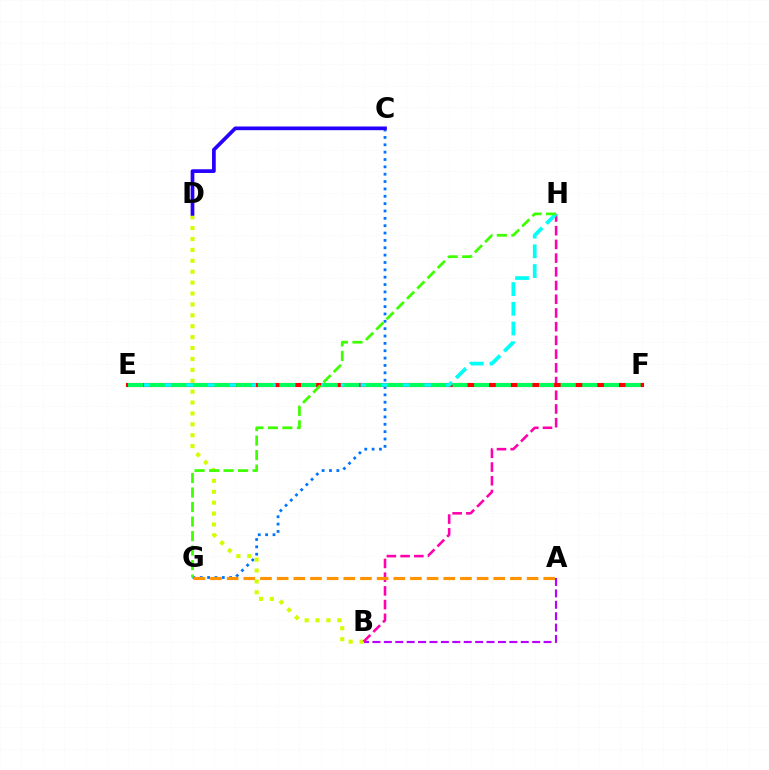{('A', 'B'): [{'color': '#b900ff', 'line_style': 'dashed', 'thickness': 1.55}], ('C', 'G'): [{'color': '#0074ff', 'line_style': 'dotted', 'thickness': 2.0}], ('B', 'D'): [{'color': '#d1ff00', 'line_style': 'dotted', 'thickness': 2.96}], ('B', 'H'): [{'color': '#ff00ac', 'line_style': 'dashed', 'thickness': 1.86}], ('A', 'G'): [{'color': '#ff9400', 'line_style': 'dashed', 'thickness': 2.26}], ('E', 'F'): [{'color': '#ff0000', 'line_style': 'solid', 'thickness': 2.96}, {'color': '#00ff5c', 'line_style': 'dashed', 'thickness': 2.94}], ('E', 'H'): [{'color': '#00fff6', 'line_style': 'dashed', 'thickness': 2.68}], ('C', 'D'): [{'color': '#2500ff', 'line_style': 'solid', 'thickness': 2.66}], ('G', 'H'): [{'color': '#3dff00', 'line_style': 'dashed', 'thickness': 1.97}]}